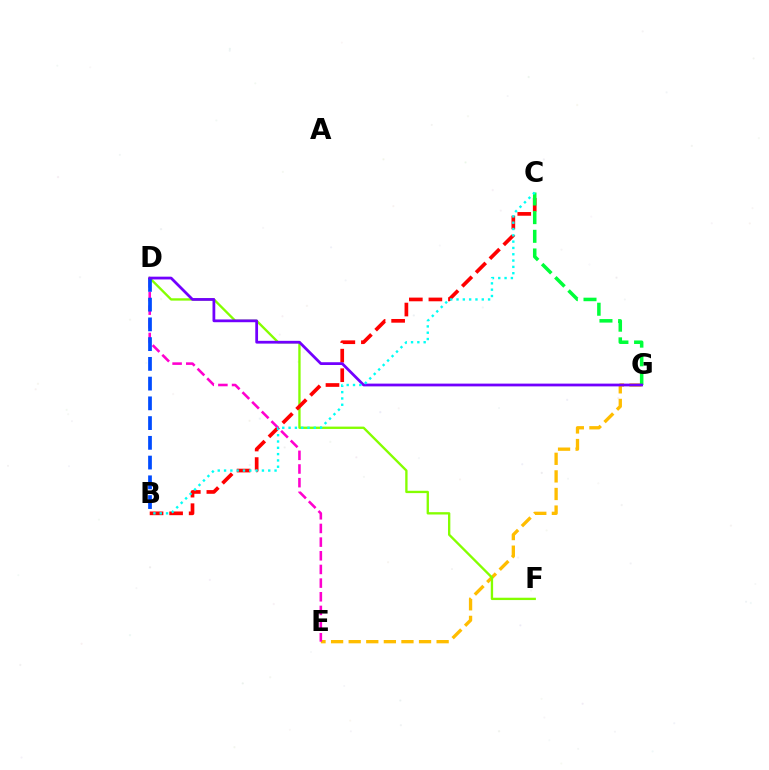{('E', 'G'): [{'color': '#ffbd00', 'line_style': 'dashed', 'thickness': 2.39}], ('D', 'F'): [{'color': '#84ff00', 'line_style': 'solid', 'thickness': 1.68}], ('B', 'C'): [{'color': '#ff0000', 'line_style': 'dashed', 'thickness': 2.66}, {'color': '#00fff6', 'line_style': 'dotted', 'thickness': 1.71}], ('C', 'G'): [{'color': '#00ff39', 'line_style': 'dashed', 'thickness': 2.54}], ('D', 'E'): [{'color': '#ff00cf', 'line_style': 'dashed', 'thickness': 1.86}], ('B', 'D'): [{'color': '#004bff', 'line_style': 'dashed', 'thickness': 2.68}], ('D', 'G'): [{'color': '#7200ff', 'line_style': 'solid', 'thickness': 1.99}]}